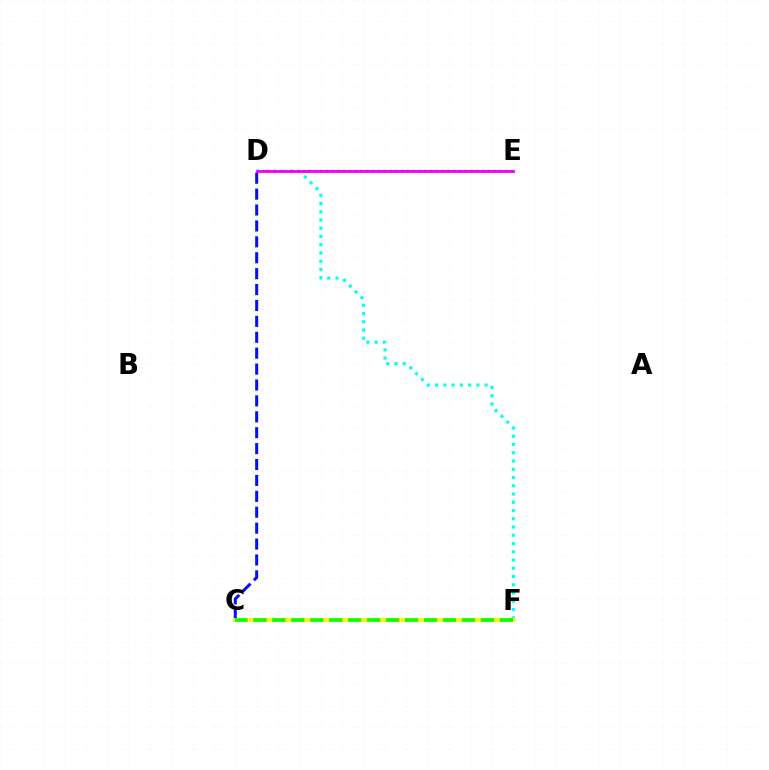{('D', 'F'): [{'color': '#00fff6', 'line_style': 'dotted', 'thickness': 2.24}], ('C', 'D'): [{'color': '#0010ff', 'line_style': 'dashed', 'thickness': 2.16}], ('C', 'F'): [{'color': '#fcf500', 'line_style': 'solid', 'thickness': 2.83}, {'color': '#08ff00', 'line_style': 'dashed', 'thickness': 2.58}], ('D', 'E'): [{'color': '#ff0000', 'line_style': 'dotted', 'thickness': 1.57}, {'color': '#ee00ff', 'line_style': 'solid', 'thickness': 2.01}]}